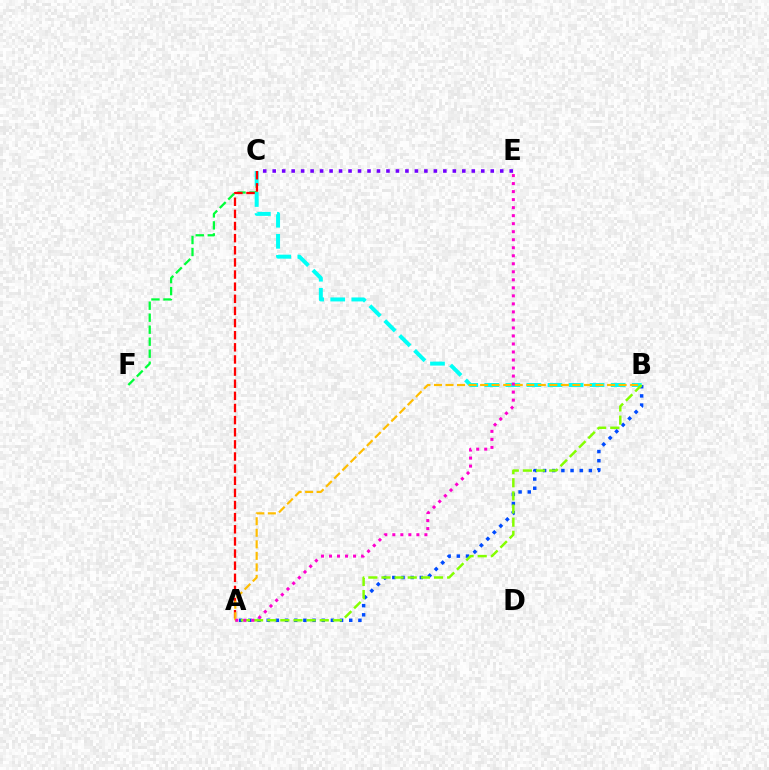{('C', 'F'): [{'color': '#00ff39', 'line_style': 'dashed', 'thickness': 1.63}], ('A', 'B'): [{'color': '#004bff', 'line_style': 'dotted', 'thickness': 2.49}, {'color': '#84ff00', 'line_style': 'dashed', 'thickness': 1.78}, {'color': '#ffbd00', 'line_style': 'dashed', 'thickness': 1.57}], ('C', 'E'): [{'color': '#7200ff', 'line_style': 'dotted', 'thickness': 2.58}], ('B', 'C'): [{'color': '#00fff6', 'line_style': 'dashed', 'thickness': 2.86}], ('A', 'C'): [{'color': '#ff0000', 'line_style': 'dashed', 'thickness': 1.65}], ('A', 'E'): [{'color': '#ff00cf', 'line_style': 'dotted', 'thickness': 2.18}]}